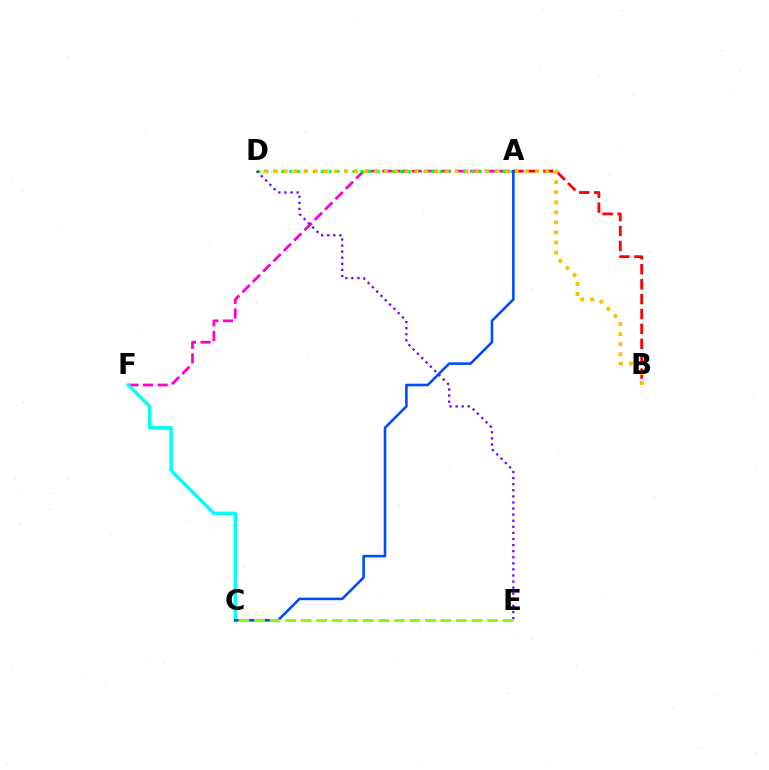{('A', 'B'): [{'color': '#ff0000', 'line_style': 'dashed', 'thickness': 2.03}], ('A', 'F'): [{'color': '#ff00cf', 'line_style': 'dashed', 'thickness': 1.99}], ('A', 'D'): [{'color': '#00ff39', 'line_style': 'dotted', 'thickness': 2.15}], ('C', 'F'): [{'color': '#00fff6', 'line_style': 'solid', 'thickness': 2.5}], ('B', 'D'): [{'color': '#ffbd00', 'line_style': 'dotted', 'thickness': 2.73}], ('D', 'E'): [{'color': '#7200ff', 'line_style': 'dotted', 'thickness': 1.65}], ('A', 'C'): [{'color': '#004bff', 'line_style': 'solid', 'thickness': 1.86}], ('C', 'E'): [{'color': '#84ff00', 'line_style': 'dashed', 'thickness': 2.11}]}